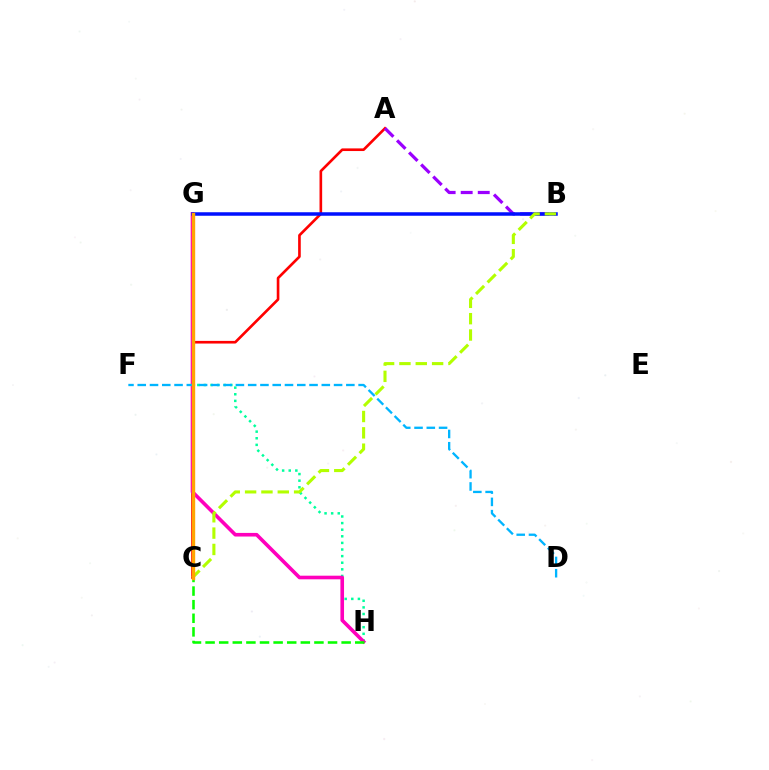{('A', 'C'): [{'color': '#ff0000', 'line_style': 'solid', 'thickness': 1.9}], ('G', 'H'): [{'color': '#00ff9d', 'line_style': 'dotted', 'thickness': 1.79}, {'color': '#ff00bd', 'line_style': 'solid', 'thickness': 2.6}], ('A', 'B'): [{'color': '#9b00ff', 'line_style': 'dashed', 'thickness': 2.32}], ('D', 'F'): [{'color': '#00b5ff', 'line_style': 'dashed', 'thickness': 1.67}], ('B', 'G'): [{'color': '#0010ff', 'line_style': 'solid', 'thickness': 2.53}], ('B', 'C'): [{'color': '#b3ff00', 'line_style': 'dashed', 'thickness': 2.22}], ('C', 'H'): [{'color': '#08ff00', 'line_style': 'dashed', 'thickness': 1.85}], ('C', 'G'): [{'color': '#ffa500', 'line_style': 'solid', 'thickness': 2.44}]}